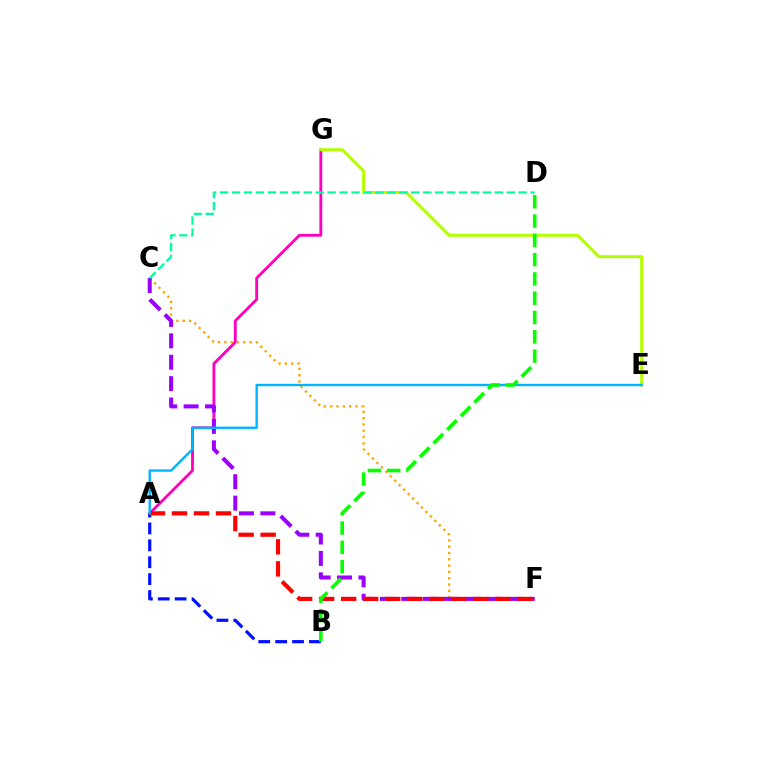{('C', 'F'): [{'color': '#ffa500', 'line_style': 'dotted', 'thickness': 1.71}, {'color': '#9b00ff', 'line_style': 'dashed', 'thickness': 2.91}], ('A', 'G'): [{'color': '#ff00bd', 'line_style': 'solid', 'thickness': 2.04}], ('E', 'G'): [{'color': '#b3ff00', 'line_style': 'solid', 'thickness': 2.16}], ('C', 'D'): [{'color': '#00ff9d', 'line_style': 'dashed', 'thickness': 1.62}], ('A', 'B'): [{'color': '#0010ff', 'line_style': 'dashed', 'thickness': 2.29}], ('A', 'F'): [{'color': '#ff0000', 'line_style': 'dashed', 'thickness': 2.99}], ('A', 'E'): [{'color': '#00b5ff', 'line_style': 'solid', 'thickness': 1.71}], ('B', 'D'): [{'color': '#08ff00', 'line_style': 'dashed', 'thickness': 2.62}]}